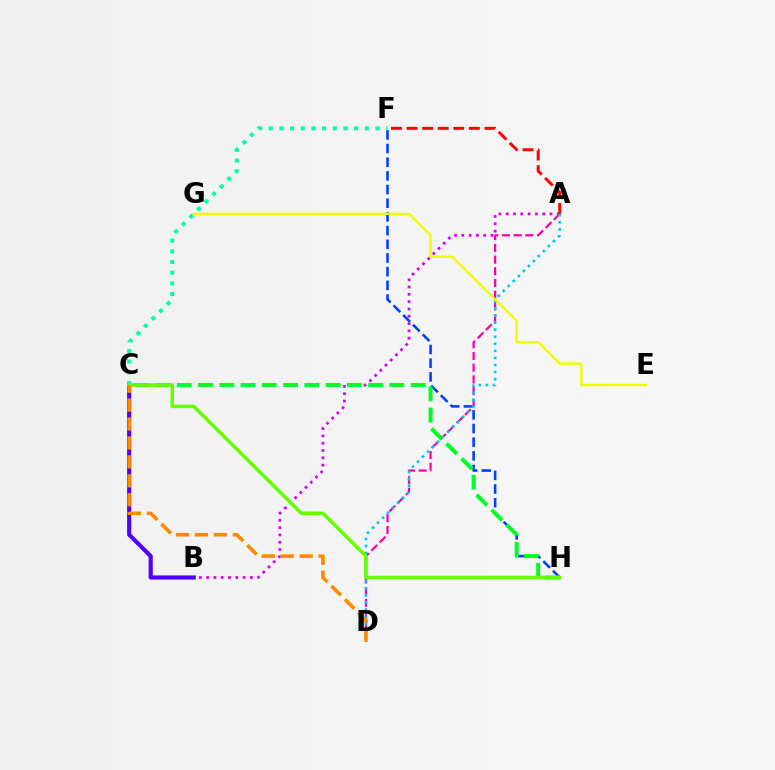{('F', 'H'): [{'color': '#003fff', 'line_style': 'dashed', 'thickness': 1.86}], ('A', 'D'): [{'color': '#ff00a0', 'line_style': 'dashed', 'thickness': 1.59}, {'color': '#00c7ff', 'line_style': 'dotted', 'thickness': 1.92}], ('A', 'B'): [{'color': '#d600ff', 'line_style': 'dotted', 'thickness': 1.99}], ('A', 'F'): [{'color': '#ff0000', 'line_style': 'dashed', 'thickness': 2.12}], ('C', 'H'): [{'color': '#00ff27', 'line_style': 'dashed', 'thickness': 2.89}, {'color': '#66ff00', 'line_style': 'solid', 'thickness': 2.56}], ('B', 'C'): [{'color': '#4f00ff', 'line_style': 'solid', 'thickness': 2.99}], ('C', 'F'): [{'color': '#00ffaf', 'line_style': 'dotted', 'thickness': 2.9}], ('E', 'G'): [{'color': '#eeff00', 'line_style': 'solid', 'thickness': 1.74}], ('C', 'D'): [{'color': '#ff8800', 'line_style': 'dashed', 'thickness': 2.57}]}